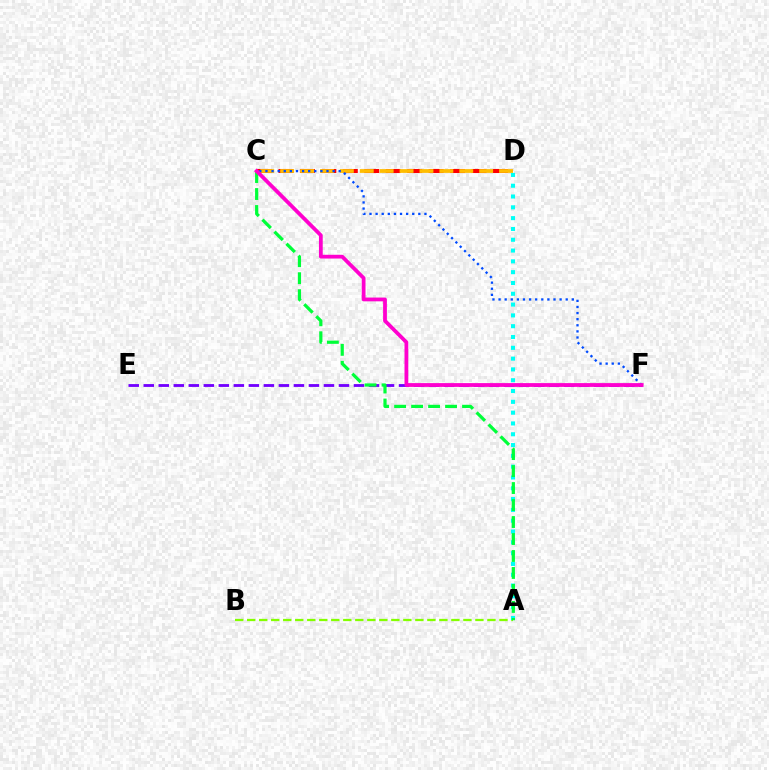{('A', 'B'): [{'color': '#84ff00', 'line_style': 'dashed', 'thickness': 1.63}], ('C', 'D'): [{'color': '#ff0000', 'line_style': 'dashed', 'thickness': 2.91}, {'color': '#ffbd00', 'line_style': 'dashed', 'thickness': 2.7}], ('E', 'F'): [{'color': '#7200ff', 'line_style': 'dashed', 'thickness': 2.04}], ('A', 'D'): [{'color': '#00fff6', 'line_style': 'dotted', 'thickness': 2.94}], ('A', 'C'): [{'color': '#00ff39', 'line_style': 'dashed', 'thickness': 2.31}], ('C', 'F'): [{'color': '#004bff', 'line_style': 'dotted', 'thickness': 1.66}, {'color': '#ff00cf', 'line_style': 'solid', 'thickness': 2.72}]}